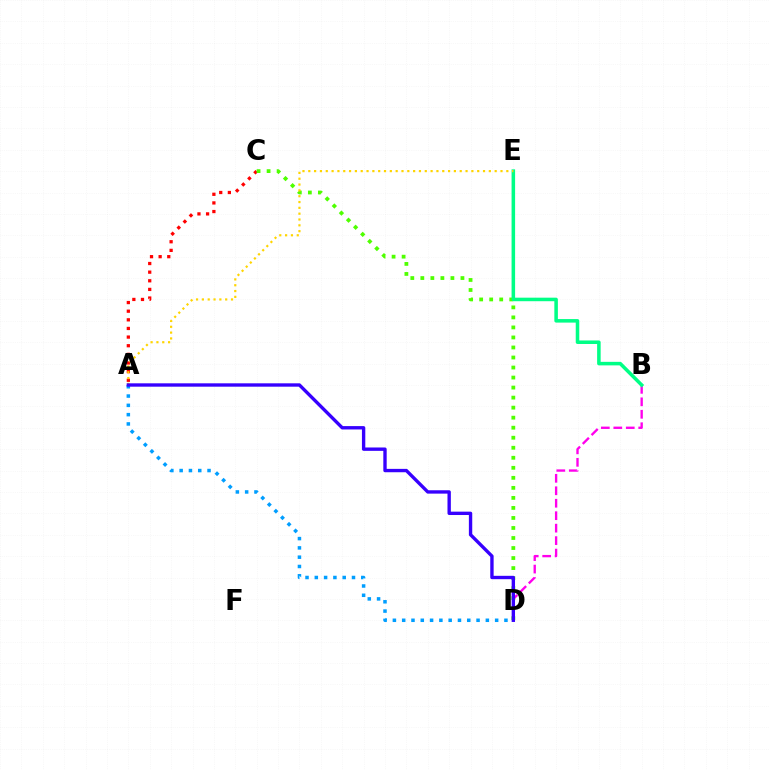{('A', 'C'): [{'color': '#ff0000', 'line_style': 'dotted', 'thickness': 2.35}], ('C', 'D'): [{'color': '#4fff00', 'line_style': 'dotted', 'thickness': 2.72}], ('B', 'D'): [{'color': '#ff00ed', 'line_style': 'dashed', 'thickness': 1.69}], ('B', 'E'): [{'color': '#00ff86', 'line_style': 'solid', 'thickness': 2.54}], ('A', 'D'): [{'color': '#009eff', 'line_style': 'dotted', 'thickness': 2.53}, {'color': '#3700ff', 'line_style': 'solid', 'thickness': 2.42}], ('A', 'E'): [{'color': '#ffd500', 'line_style': 'dotted', 'thickness': 1.58}]}